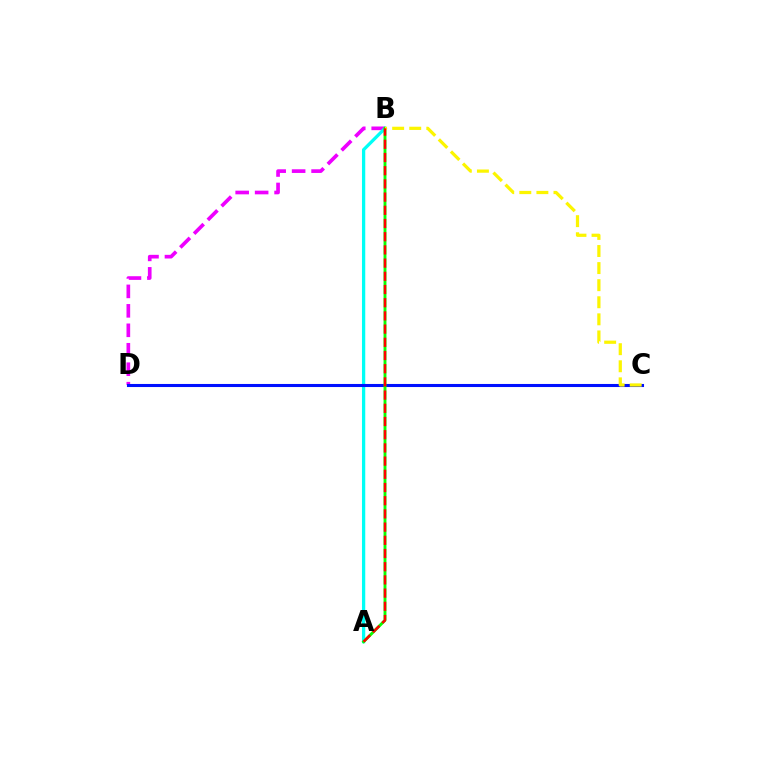{('B', 'D'): [{'color': '#ee00ff', 'line_style': 'dashed', 'thickness': 2.64}], ('A', 'B'): [{'color': '#00fff6', 'line_style': 'solid', 'thickness': 2.36}, {'color': '#08ff00', 'line_style': 'solid', 'thickness': 2.08}, {'color': '#ff0000', 'line_style': 'dashed', 'thickness': 1.79}], ('C', 'D'): [{'color': '#0010ff', 'line_style': 'solid', 'thickness': 2.21}], ('B', 'C'): [{'color': '#fcf500', 'line_style': 'dashed', 'thickness': 2.32}]}